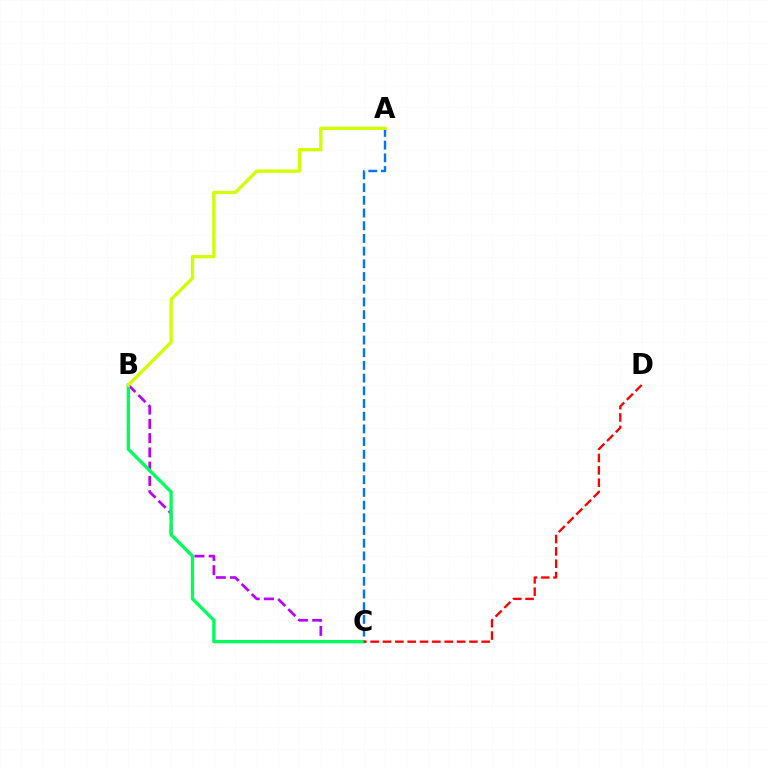{('A', 'C'): [{'color': '#0074ff', 'line_style': 'dashed', 'thickness': 1.73}], ('B', 'C'): [{'color': '#b900ff', 'line_style': 'dashed', 'thickness': 1.94}, {'color': '#00ff5c', 'line_style': 'solid', 'thickness': 2.39}], ('A', 'B'): [{'color': '#d1ff00', 'line_style': 'solid', 'thickness': 2.38}], ('C', 'D'): [{'color': '#ff0000', 'line_style': 'dashed', 'thickness': 1.68}]}